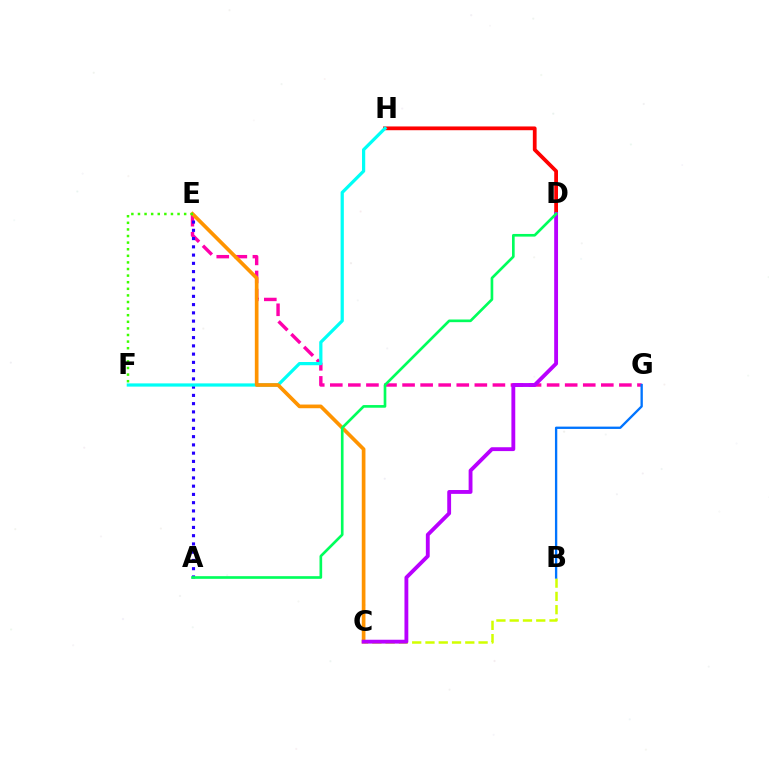{('D', 'H'): [{'color': '#ff0000', 'line_style': 'solid', 'thickness': 2.71}], ('E', 'G'): [{'color': '#ff00ac', 'line_style': 'dashed', 'thickness': 2.45}], ('A', 'E'): [{'color': '#2500ff', 'line_style': 'dotted', 'thickness': 2.24}], ('F', 'H'): [{'color': '#00fff6', 'line_style': 'solid', 'thickness': 2.32}], ('C', 'E'): [{'color': '#ff9400', 'line_style': 'solid', 'thickness': 2.65}], ('B', 'C'): [{'color': '#d1ff00', 'line_style': 'dashed', 'thickness': 1.8}], ('B', 'G'): [{'color': '#0074ff', 'line_style': 'solid', 'thickness': 1.68}], ('C', 'D'): [{'color': '#b900ff', 'line_style': 'solid', 'thickness': 2.77}], ('E', 'F'): [{'color': '#3dff00', 'line_style': 'dotted', 'thickness': 1.79}], ('A', 'D'): [{'color': '#00ff5c', 'line_style': 'solid', 'thickness': 1.92}]}